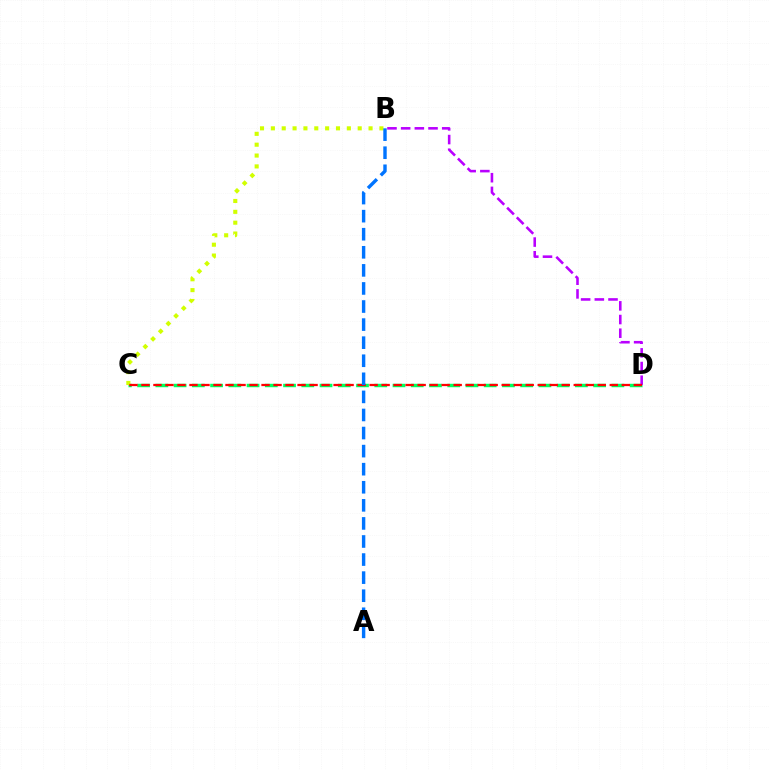{('C', 'D'): [{'color': '#00ff5c', 'line_style': 'dashed', 'thickness': 2.48}, {'color': '#ff0000', 'line_style': 'dashed', 'thickness': 1.63}], ('B', 'C'): [{'color': '#d1ff00', 'line_style': 'dotted', 'thickness': 2.95}], ('B', 'D'): [{'color': '#b900ff', 'line_style': 'dashed', 'thickness': 1.86}], ('A', 'B'): [{'color': '#0074ff', 'line_style': 'dashed', 'thickness': 2.46}]}